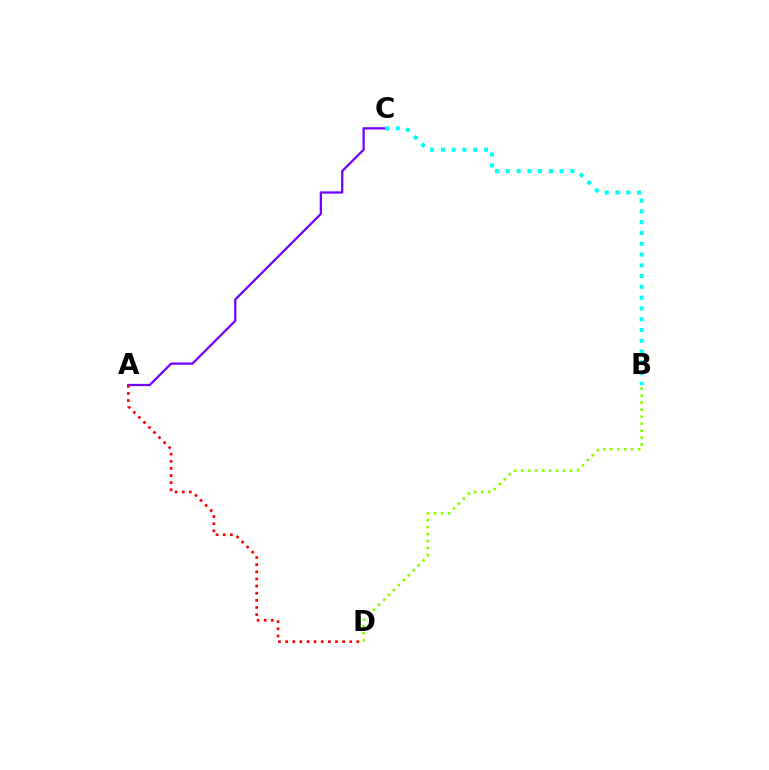{('B', 'D'): [{'color': '#84ff00', 'line_style': 'dotted', 'thickness': 1.9}], ('A', 'C'): [{'color': '#7200ff', 'line_style': 'solid', 'thickness': 1.63}], ('B', 'C'): [{'color': '#00fff6', 'line_style': 'dotted', 'thickness': 2.93}], ('A', 'D'): [{'color': '#ff0000', 'line_style': 'dotted', 'thickness': 1.94}]}